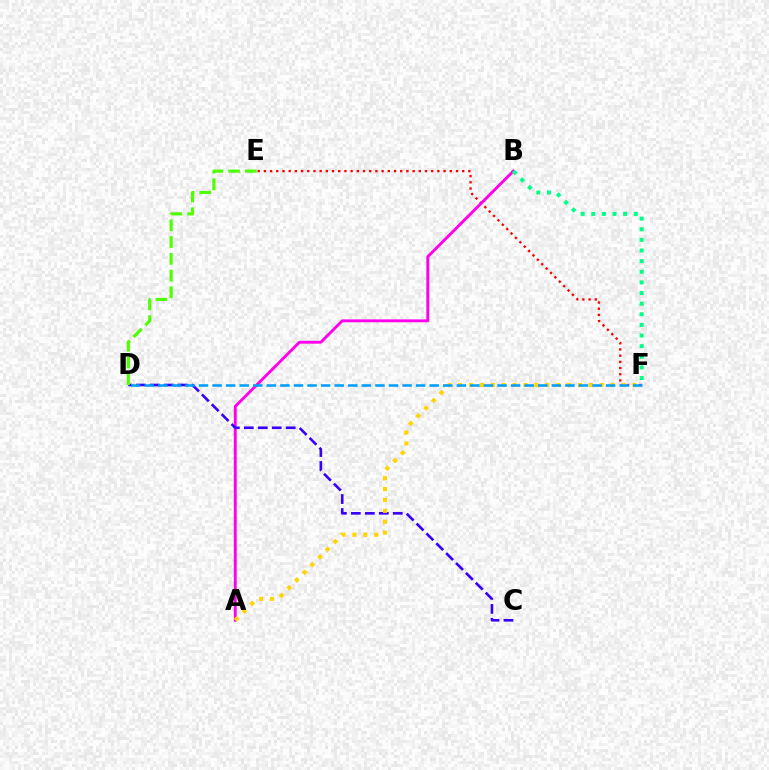{('E', 'F'): [{'color': '#ff0000', 'line_style': 'dotted', 'thickness': 1.68}], ('A', 'B'): [{'color': '#ff00ed', 'line_style': 'solid', 'thickness': 2.08}], ('C', 'D'): [{'color': '#3700ff', 'line_style': 'dashed', 'thickness': 1.9}], ('A', 'F'): [{'color': '#ffd500', 'line_style': 'dotted', 'thickness': 2.96}], ('B', 'F'): [{'color': '#00ff86', 'line_style': 'dotted', 'thickness': 2.89}], ('D', 'E'): [{'color': '#4fff00', 'line_style': 'dashed', 'thickness': 2.27}], ('D', 'F'): [{'color': '#009eff', 'line_style': 'dashed', 'thickness': 1.84}]}